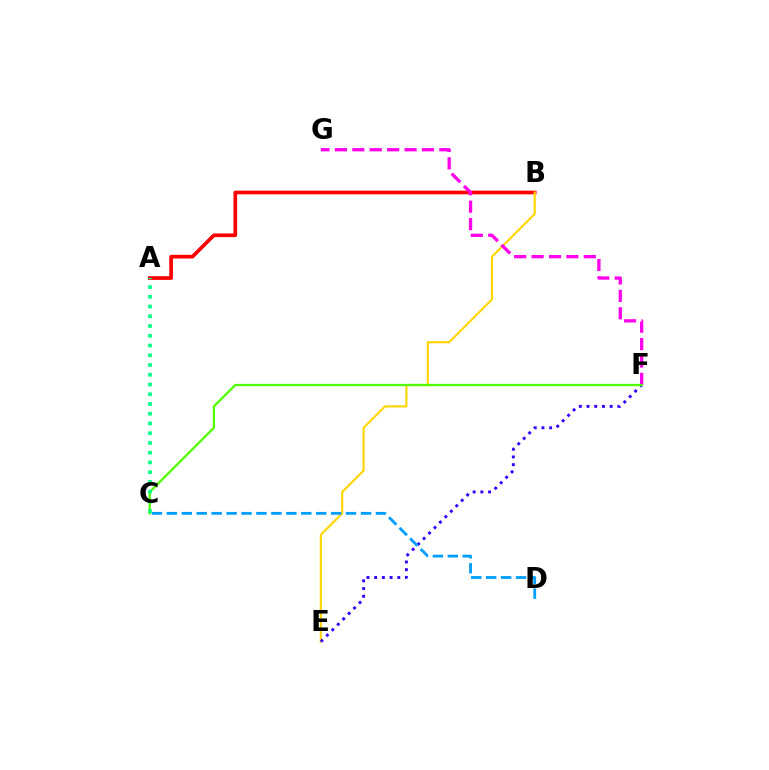{('A', 'B'): [{'color': '#ff0000', 'line_style': 'solid', 'thickness': 2.65}], ('B', 'E'): [{'color': '#ffd500', 'line_style': 'solid', 'thickness': 1.53}], ('E', 'F'): [{'color': '#3700ff', 'line_style': 'dotted', 'thickness': 2.09}], ('F', 'G'): [{'color': '#ff00ed', 'line_style': 'dashed', 'thickness': 2.37}], ('C', 'D'): [{'color': '#009eff', 'line_style': 'dashed', 'thickness': 2.03}], ('C', 'F'): [{'color': '#4fff00', 'line_style': 'solid', 'thickness': 1.65}], ('A', 'C'): [{'color': '#00ff86', 'line_style': 'dotted', 'thickness': 2.65}]}